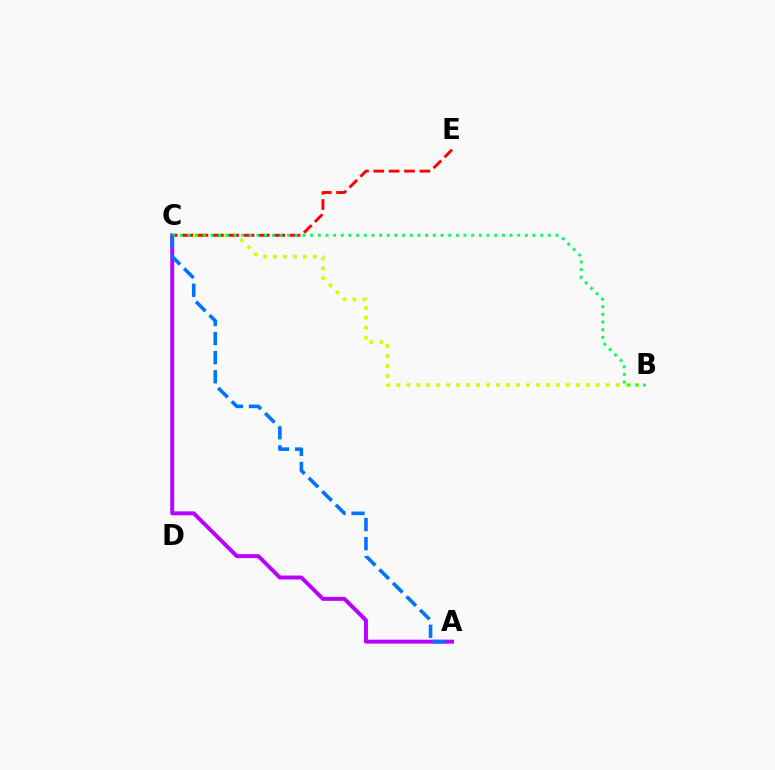{('A', 'C'): [{'color': '#b900ff', 'line_style': 'solid', 'thickness': 2.83}, {'color': '#0074ff', 'line_style': 'dashed', 'thickness': 2.59}], ('B', 'C'): [{'color': '#d1ff00', 'line_style': 'dotted', 'thickness': 2.71}, {'color': '#00ff5c', 'line_style': 'dotted', 'thickness': 2.08}], ('C', 'E'): [{'color': '#ff0000', 'line_style': 'dashed', 'thickness': 2.09}]}